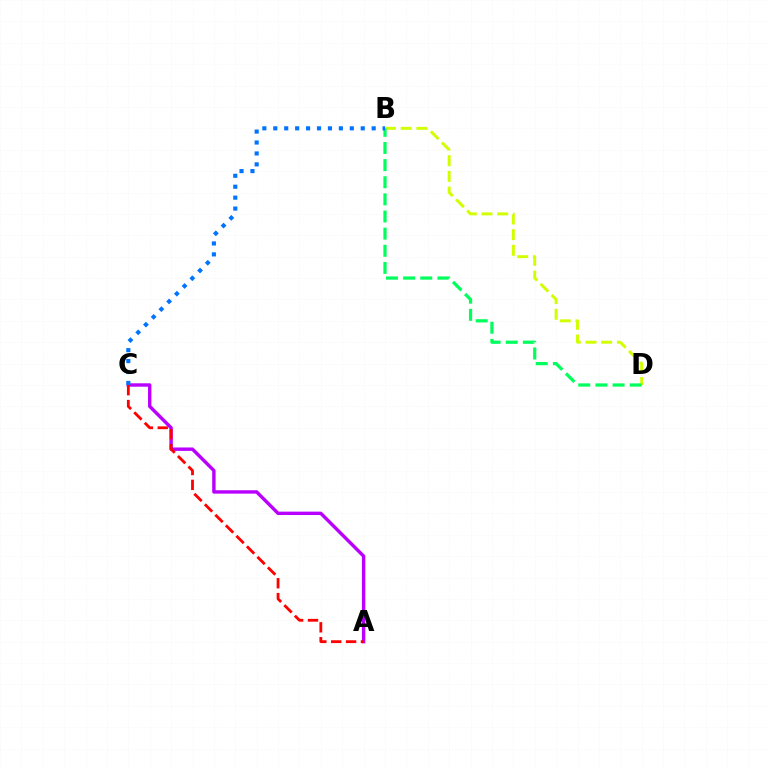{('B', 'D'): [{'color': '#d1ff00', 'line_style': 'dashed', 'thickness': 2.13}, {'color': '#00ff5c', 'line_style': 'dashed', 'thickness': 2.33}], ('A', 'C'): [{'color': '#b900ff', 'line_style': 'solid', 'thickness': 2.45}, {'color': '#ff0000', 'line_style': 'dashed', 'thickness': 2.02}], ('B', 'C'): [{'color': '#0074ff', 'line_style': 'dotted', 'thickness': 2.97}]}